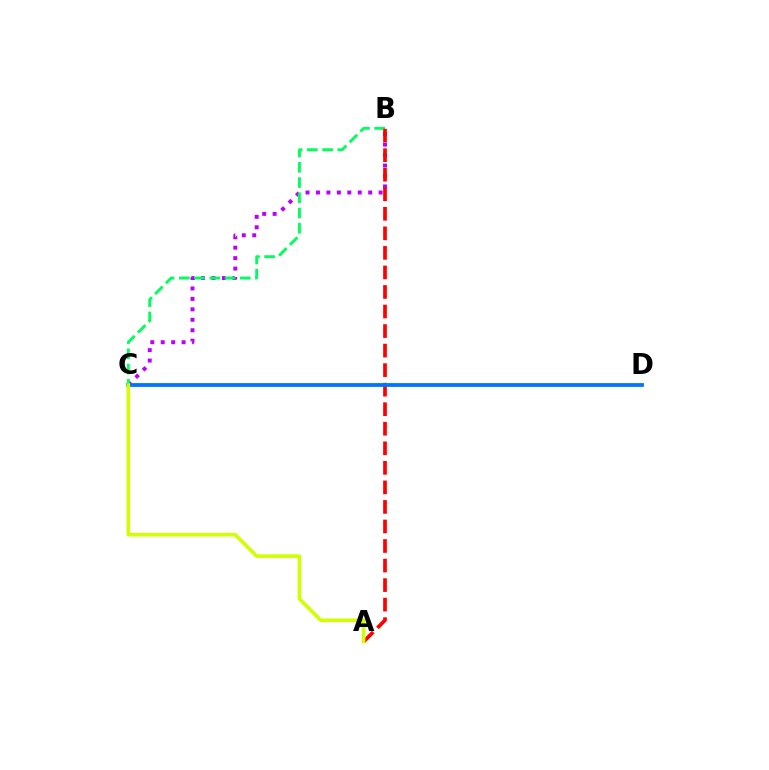{('B', 'C'): [{'color': '#b900ff', 'line_style': 'dotted', 'thickness': 2.84}, {'color': '#00ff5c', 'line_style': 'dashed', 'thickness': 2.07}], ('A', 'B'): [{'color': '#ff0000', 'line_style': 'dashed', 'thickness': 2.65}], ('C', 'D'): [{'color': '#0074ff', 'line_style': 'solid', 'thickness': 2.73}], ('A', 'C'): [{'color': '#d1ff00', 'line_style': 'solid', 'thickness': 2.6}]}